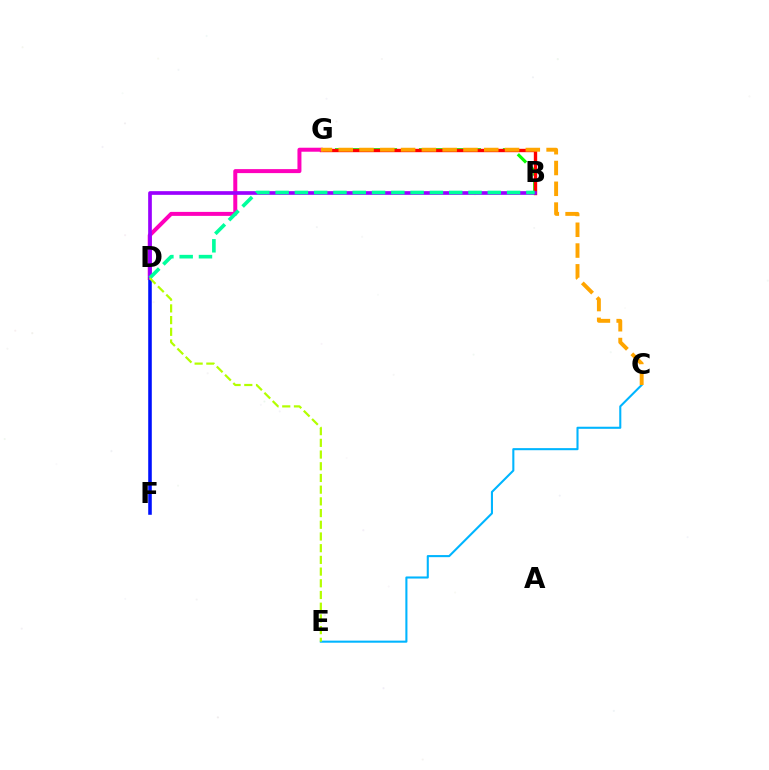{('B', 'G'): [{'color': '#08ff00', 'line_style': 'dashed', 'thickness': 2.28}, {'color': '#ff0000', 'line_style': 'solid', 'thickness': 2.42}], ('C', 'E'): [{'color': '#00b5ff', 'line_style': 'solid', 'thickness': 1.5}], ('D', 'G'): [{'color': '#ff00bd', 'line_style': 'solid', 'thickness': 2.87}], ('D', 'F'): [{'color': '#0010ff', 'line_style': 'solid', 'thickness': 2.57}], ('C', 'G'): [{'color': '#ffa500', 'line_style': 'dashed', 'thickness': 2.82}], ('B', 'D'): [{'color': '#9b00ff', 'line_style': 'solid', 'thickness': 2.65}, {'color': '#00ff9d', 'line_style': 'dashed', 'thickness': 2.62}], ('D', 'E'): [{'color': '#b3ff00', 'line_style': 'dashed', 'thickness': 1.59}]}